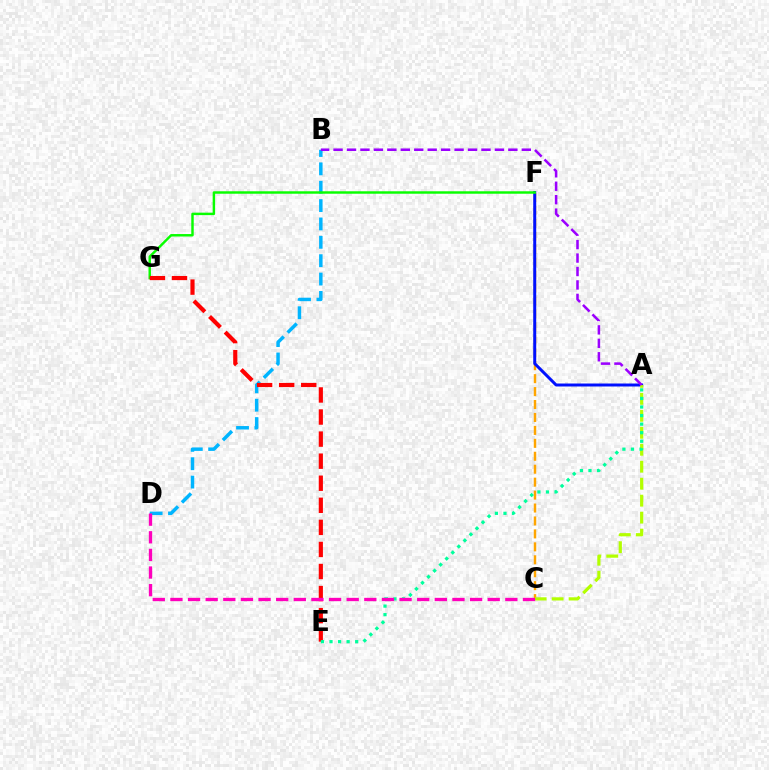{('C', 'F'): [{'color': '#ffa500', 'line_style': 'dashed', 'thickness': 1.76}], ('A', 'F'): [{'color': '#0010ff', 'line_style': 'solid', 'thickness': 2.14}], ('B', 'D'): [{'color': '#00b5ff', 'line_style': 'dashed', 'thickness': 2.49}], ('F', 'G'): [{'color': '#08ff00', 'line_style': 'solid', 'thickness': 1.77}], ('E', 'G'): [{'color': '#ff0000', 'line_style': 'dashed', 'thickness': 3.0}], ('A', 'C'): [{'color': '#b3ff00', 'line_style': 'dashed', 'thickness': 2.31}], ('A', 'B'): [{'color': '#9b00ff', 'line_style': 'dashed', 'thickness': 1.83}], ('A', 'E'): [{'color': '#00ff9d', 'line_style': 'dotted', 'thickness': 2.33}], ('C', 'D'): [{'color': '#ff00bd', 'line_style': 'dashed', 'thickness': 2.39}]}